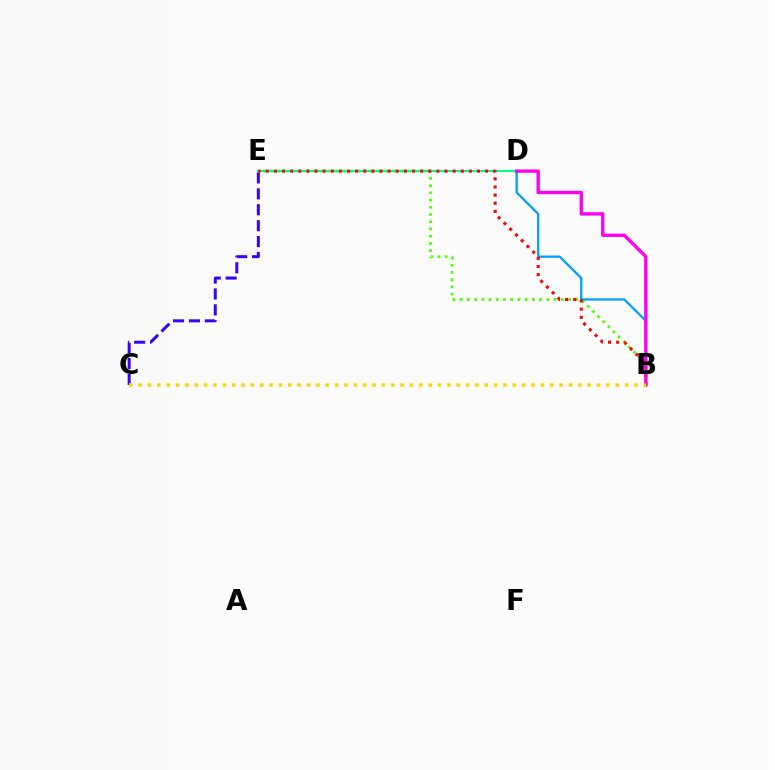{('B', 'E'): [{'color': '#4fff00', 'line_style': 'dotted', 'thickness': 1.96}, {'color': '#ff0000', 'line_style': 'dotted', 'thickness': 2.21}], ('D', 'E'): [{'color': '#00ff86', 'line_style': 'solid', 'thickness': 1.53}], ('C', 'E'): [{'color': '#3700ff', 'line_style': 'dashed', 'thickness': 2.16}], ('B', 'D'): [{'color': '#009eff', 'line_style': 'solid', 'thickness': 1.65}, {'color': '#ff00ed', 'line_style': 'solid', 'thickness': 2.4}], ('B', 'C'): [{'color': '#ffd500', 'line_style': 'dotted', 'thickness': 2.54}]}